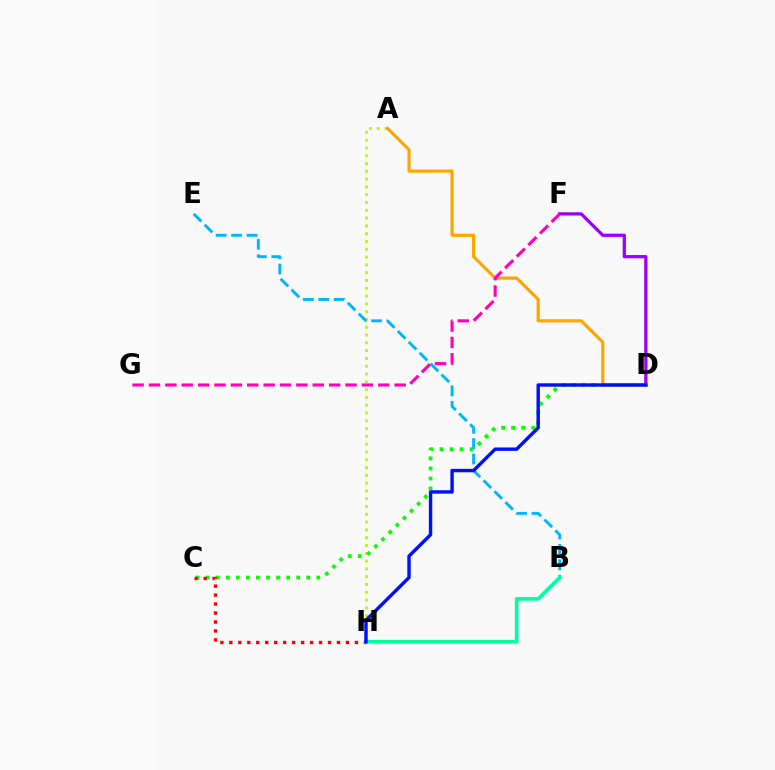{('A', 'H'): [{'color': '#b3ff00', 'line_style': 'dotted', 'thickness': 2.12}], ('C', 'D'): [{'color': '#08ff00', 'line_style': 'dotted', 'thickness': 2.73}], ('D', 'F'): [{'color': '#9b00ff', 'line_style': 'solid', 'thickness': 2.33}], ('B', 'E'): [{'color': '#00b5ff', 'line_style': 'dashed', 'thickness': 2.09}], ('A', 'D'): [{'color': '#ffa500', 'line_style': 'solid', 'thickness': 2.29}], ('C', 'H'): [{'color': '#ff0000', 'line_style': 'dotted', 'thickness': 2.44}], ('B', 'H'): [{'color': '#00ff9d', 'line_style': 'solid', 'thickness': 2.61}], ('D', 'H'): [{'color': '#0010ff', 'line_style': 'solid', 'thickness': 2.46}], ('F', 'G'): [{'color': '#ff00bd', 'line_style': 'dashed', 'thickness': 2.23}]}